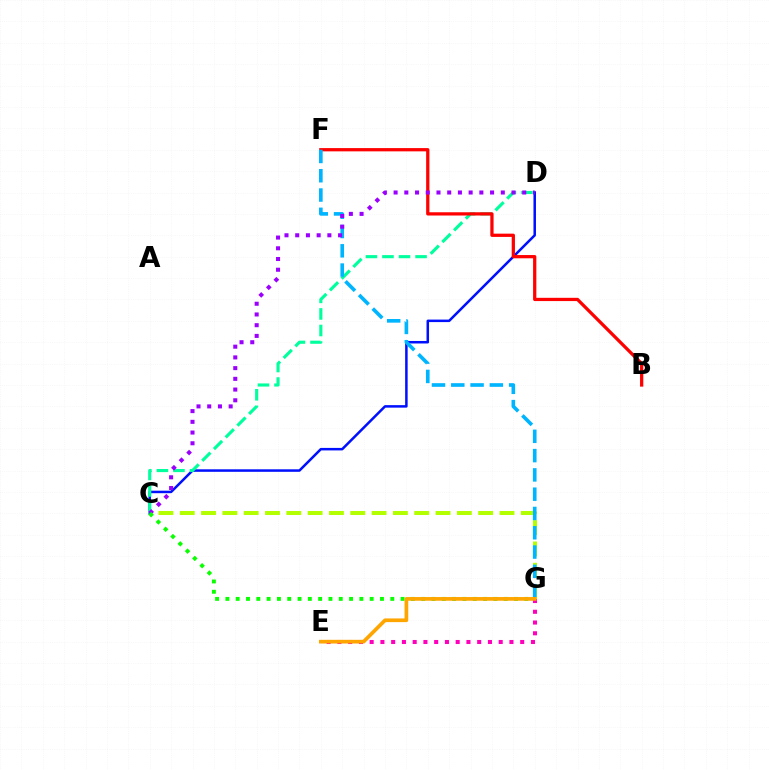{('C', 'G'): [{'color': '#b3ff00', 'line_style': 'dashed', 'thickness': 2.9}, {'color': '#08ff00', 'line_style': 'dotted', 'thickness': 2.8}], ('C', 'D'): [{'color': '#0010ff', 'line_style': 'solid', 'thickness': 1.81}, {'color': '#00ff9d', 'line_style': 'dashed', 'thickness': 2.25}, {'color': '#9b00ff', 'line_style': 'dotted', 'thickness': 2.91}], ('B', 'F'): [{'color': '#ff0000', 'line_style': 'solid', 'thickness': 2.34}], ('F', 'G'): [{'color': '#00b5ff', 'line_style': 'dashed', 'thickness': 2.62}], ('E', 'G'): [{'color': '#ff00bd', 'line_style': 'dotted', 'thickness': 2.92}, {'color': '#ffa500', 'line_style': 'solid', 'thickness': 2.66}]}